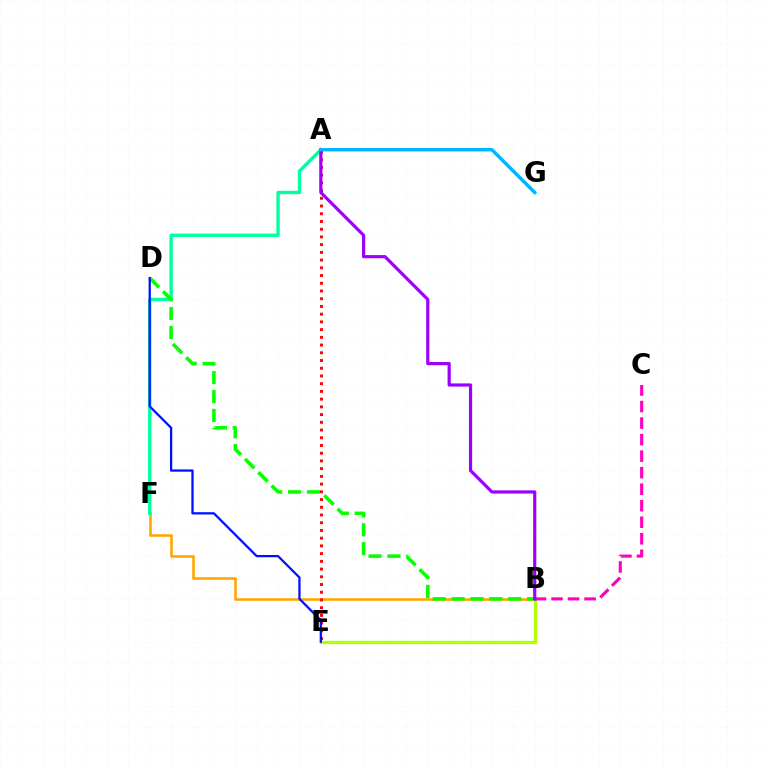{('B', 'F'): [{'color': '#ffa500', 'line_style': 'solid', 'thickness': 1.86}], ('B', 'E'): [{'color': '#b3ff00', 'line_style': 'solid', 'thickness': 2.36}], ('A', 'F'): [{'color': '#00ff9d', 'line_style': 'solid', 'thickness': 2.42}], ('B', 'C'): [{'color': '#ff00bd', 'line_style': 'dashed', 'thickness': 2.25}], ('B', 'D'): [{'color': '#08ff00', 'line_style': 'dashed', 'thickness': 2.56}], ('A', 'E'): [{'color': '#ff0000', 'line_style': 'dotted', 'thickness': 2.1}], ('A', 'B'): [{'color': '#9b00ff', 'line_style': 'solid', 'thickness': 2.29}], ('D', 'E'): [{'color': '#0010ff', 'line_style': 'solid', 'thickness': 1.63}], ('A', 'G'): [{'color': '#00b5ff', 'line_style': 'solid', 'thickness': 2.46}]}